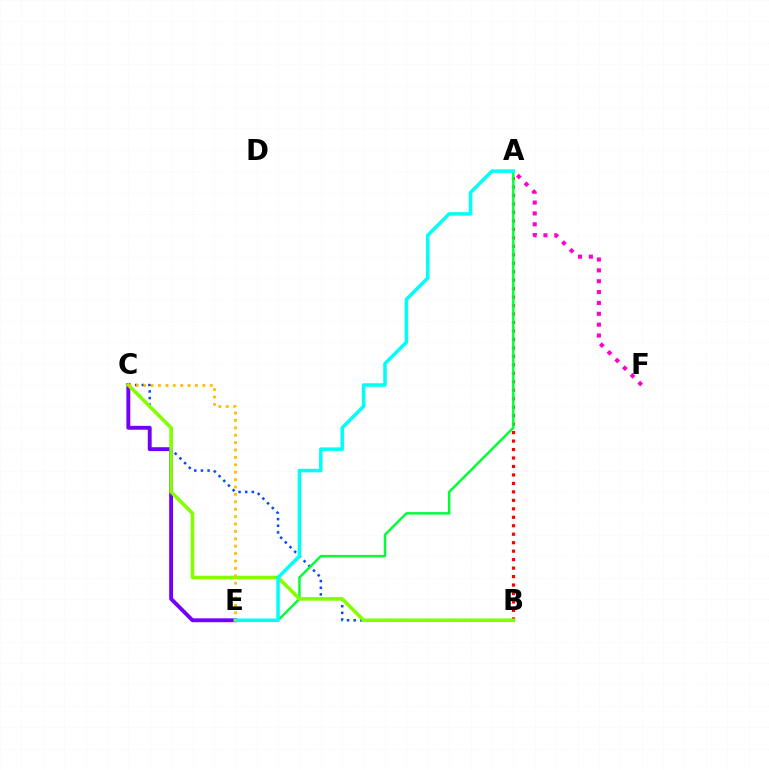{('B', 'C'): [{'color': '#004bff', 'line_style': 'dotted', 'thickness': 1.8}, {'color': '#84ff00', 'line_style': 'solid', 'thickness': 2.58}], ('A', 'B'): [{'color': '#ff0000', 'line_style': 'dotted', 'thickness': 2.3}], ('A', 'F'): [{'color': '#ff00cf', 'line_style': 'dotted', 'thickness': 2.95}], ('A', 'E'): [{'color': '#00ff39', 'line_style': 'solid', 'thickness': 1.77}, {'color': '#00fff6', 'line_style': 'solid', 'thickness': 2.53}], ('C', 'E'): [{'color': '#7200ff', 'line_style': 'solid', 'thickness': 2.8}, {'color': '#ffbd00', 'line_style': 'dotted', 'thickness': 2.01}]}